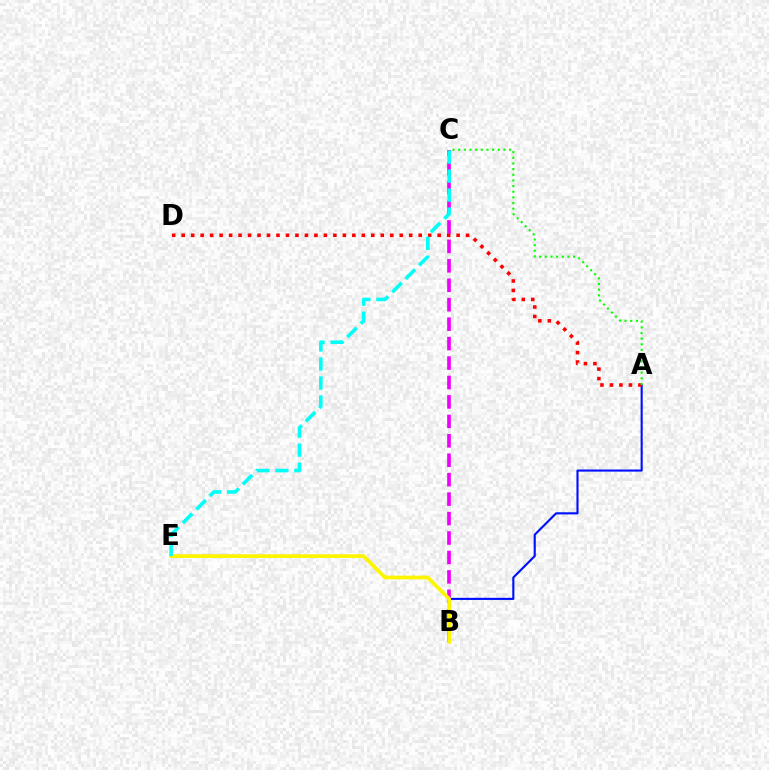{('B', 'C'): [{'color': '#ee00ff', 'line_style': 'dashed', 'thickness': 2.64}], ('A', 'B'): [{'color': '#0010ff', 'line_style': 'solid', 'thickness': 1.53}], ('A', 'D'): [{'color': '#ff0000', 'line_style': 'dotted', 'thickness': 2.58}], ('B', 'E'): [{'color': '#fcf500', 'line_style': 'solid', 'thickness': 2.68}], ('C', 'E'): [{'color': '#00fff6', 'line_style': 'dashed', 'thickness': 2.58}], ('A', 'C'): [{'color': '#08ff00', 'line_style': 'dotted', 'thickness': 1.54}]}